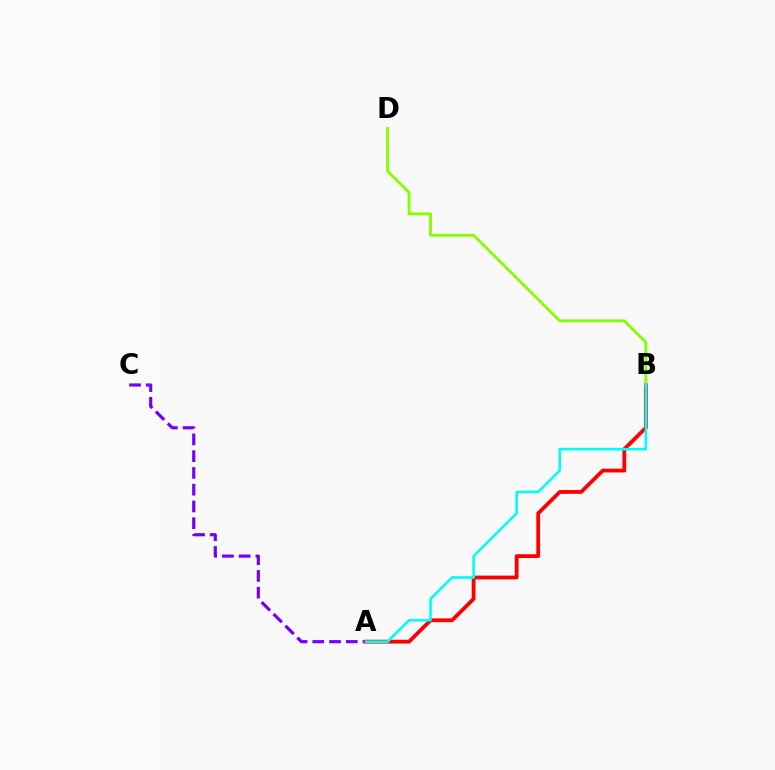{('A', 'C'): [{'color': '#7200ff', 'line_style': 'dashed', 'thickness': 2.28}], ('A', 'B'): [{'color': '#ff0000', 'line_style': 'solid', 'thickness': 2.74}, {'color': '#00fff6', 'line_style': 'solid', 'thickness': 1.89}], ('B', 'D'): [{'color': '#84ff00', 'line_style': 'solid', 'thickness': 2.05}]}